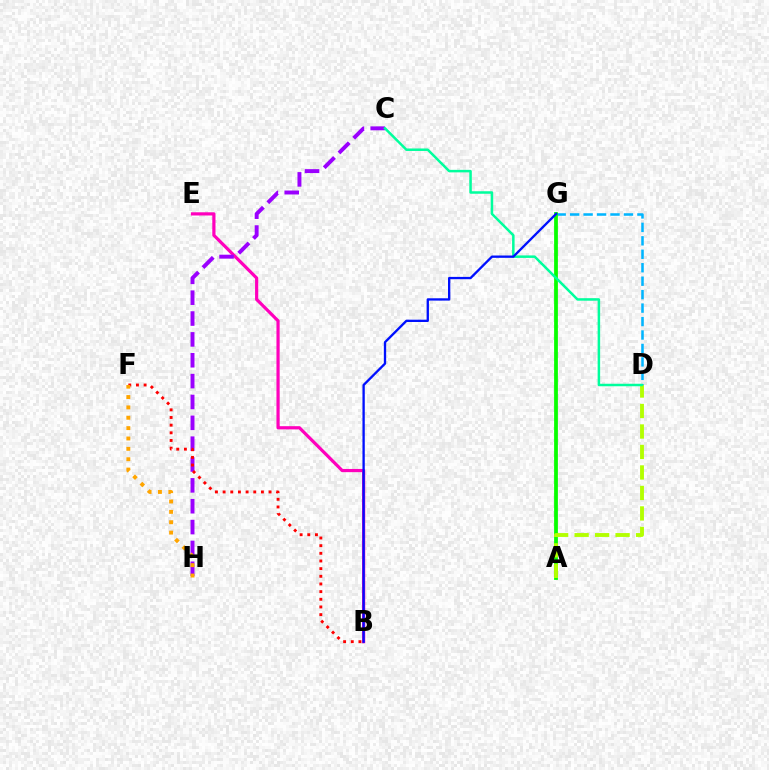{('B', 'E'): [{'color': '#ff00bd', 'line_style': 'solid', 'thickness': 2.3}], ('D', 'G'): [{'color': '#00b5ff', 'line_style': 'dashed', 'thickness': 1.83}], ('A', 'G'): [{'color': '#08ff00', 'line_style': 'solid', 'thickness': 2.71}], ('C', 'H'): [{'color': '#9b00ff', 'line_style': 'dashed', 'thickness': 2.83}], ('A', 'D'): [{'color': '#b3ff00', 'line_style': 'dashed', 'thickness': 2.78}], ('C', 'D'): [{'color': '#00ff9d', 'line_style': 'solid', 'thickness': 1.8}], ('B', 'F'): [{'color': '#ff0000', 'line_style': 'dotted', 'thickness': 2.08}], ('F', 'H'): [{'color': '#ffa500', 'line_style': 'dotted', 'thickness': 2.82}], ('B', 'G'): [{'color': '#0010ff', 'line_style': 'solid', 'thickness': 1.67}]}